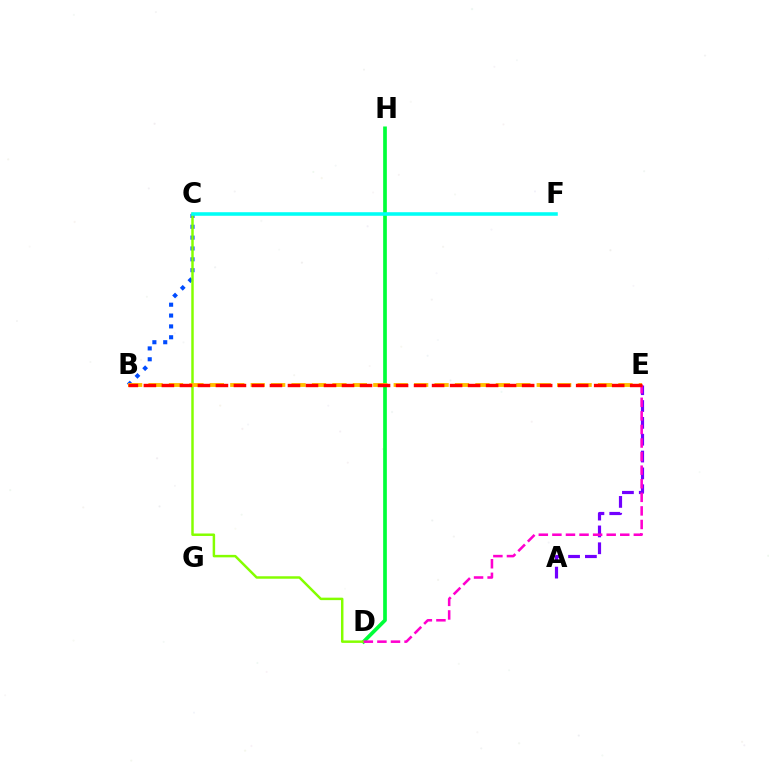{('D', 'H'): [{'color': '#00ff39', 'line_style': 'solid', 'thickness': 2.65}], ('B', 'C'): [{'color': '#004bff', 'line_style': 'dotted', 'thickness': 2.95}], ('C', 'D'): [{'color': '#84ff00', 'line_style': 'solid', 'thickness': 1.78}], ('A', 'E'): [{'color': '#7200ff', 'line_style': 'dashed', 'thickness': 2.29}], ('B', 'E'): [{'color': '#ffbd00', 'line_style': 'dashed', 'thickness': 2.78}, {'color': '#ff0000', 'line_style': 'dashed', 'thickness': 2.45}], ('D', 'E'): [{'color': '#ff00cf', 'line_style': 'dashed', 'thickness': 1.84}], ('C', 'F'): [{'color': '#00fff6', 'line_style': 'solid', 'thickness': 2.56}]}